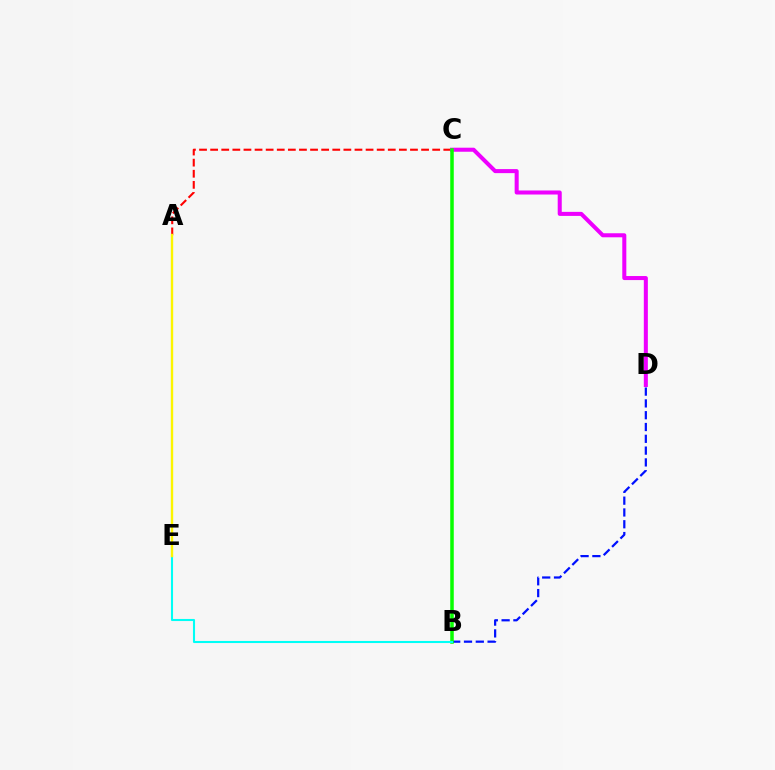{('A', 'C'): [{'color': '#ff0000', 'line_style': 'dashed', 'thickness': 1.51}], ('C', 'D'): [{'color': '#ee00ff', 'line_style': 'solid', 'thickness': 2.91}], ('B', 'D'): [{'color': '#0010ff', 'line_style': 'dashed', 'thickness': 1.6}], ('B', 'C'): [{'color': '#08ff00', 'line_style': 'solid', 'thickness': 2.54}], ('B', 'E'): [{'color': '#00fff6', 'line_style': 'solid', 'thickness': 1.5}], ('A', 'E'): [{'color': '#fcf500', 'line_style': 'solid', 'thickness': 1.71}]}